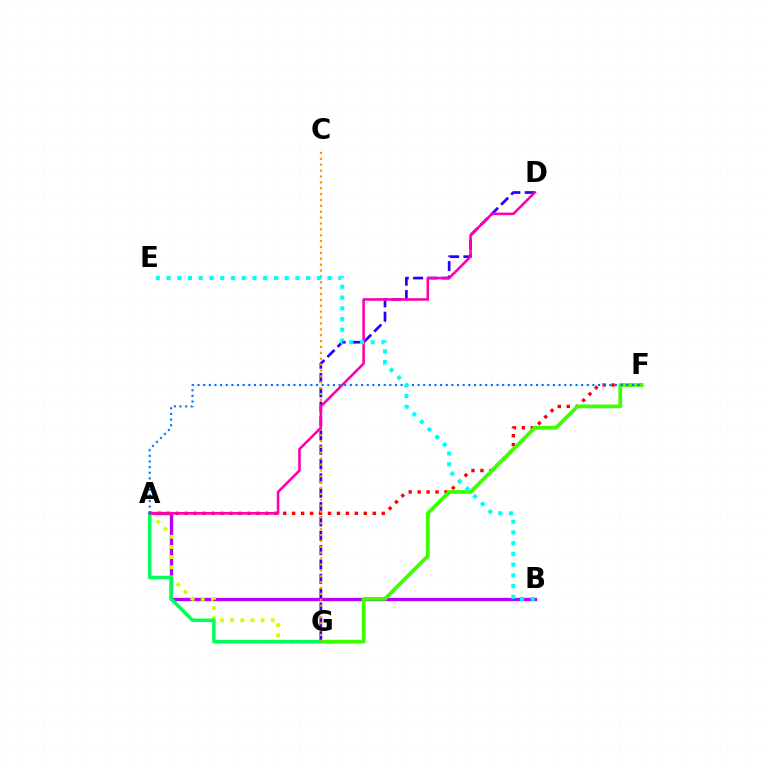{('A', 'B'): [{'color': '#b900ff', 'line_style': 'solid', 'thickness': 2.4}], ('A', 'F'): [{'color': '#ff0000', 'line_style': 'dotted', 'thickness': 2.43}, {'color': '#0074ff', 'line_style': 'dotted', 'thickness': 1.53}], ('A', 'G'): [{'color': '#d1ff00', 'line_style': 'dotted', 'thickness': 2.76}, {'color': '#00ff5c', 'line_style': 'solid', 'thickness': 2.53}], ('D', 'G'): [{'color': '#2500ff', 'line_style': 'dashed', 'thickness': 1.95}], ('F', 'G'): [{'color': '#3dff00', 'line_style': 'solid', 'thickness': 2.71}], ('C', 'G'): [{'color': '#ff9400', 'line_style': 'dotted', 'thickness': 1.6}], ('A', 'D'): [{'color': '#ff00ac', 'line_style': 'solid', 'thickness': 1.86}], ('B', 'E'): [{'color': '#00fff6', 'line_style': 'dotted', 'thickness': 2.92}]}